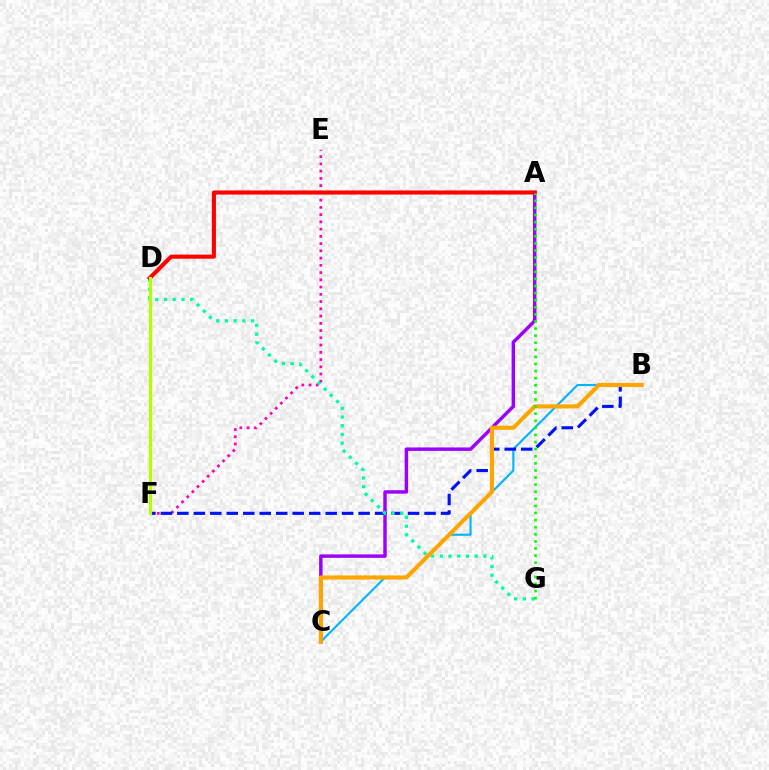{('E', 'F'): [{'color': '#ff00bd', 'line_style': 'dotted', 'thickness': 1.97}], ('B', 'C'): [{'color': '#00b5ff', 'line_style': 'solid', 'thickness': 1.52}, {'color': '#ffa500', 'line_style': 'solid', 'thickness': 2.97}], ('A', 'C'): [{'color': '#9b00ff', 'line_style': 'solid', 'thickness': 2.49}], ('B', 'F'): [{'color': '#0010ff', 'line_style': 'dashed', 'thickness': 2.24}], ('D', 'G'): [{'color': '#00ff9d', 'line_style': 'dotted', 'thickness': 2.37}], ('A', 'D'): [{'color': '#ff0000', 'line_style': 'solid', 'thickness': 2.96}], ('D', 'F'): [{'color': '#b3ff00', 'line_style': 'solid', 'thickness': 2.27}], ('A', 'G'): [{'color': '#08ff00', 'line_style': 'dotted', 'thickness': 1.93}]}